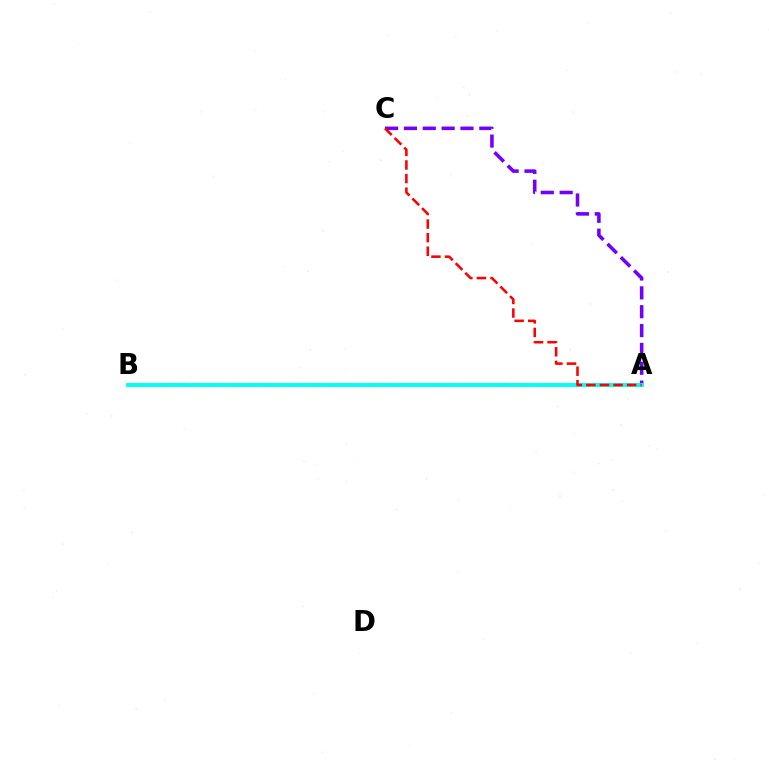{('A', 'B'): [{'color': '#84ff00', 'line_style': 'dotted', 'thickness': 2.82}, {'color': '#00fff6', 'line_style': 'solid', 'thickness': 2.8}], ('A', 'C'): [{'color': '#7200ff', 'line_style': 'dashed', 'thickness': 2.56}, {'color': '#ff0000', 'line_style': 'dashed', 'thickness': 1.85}]}